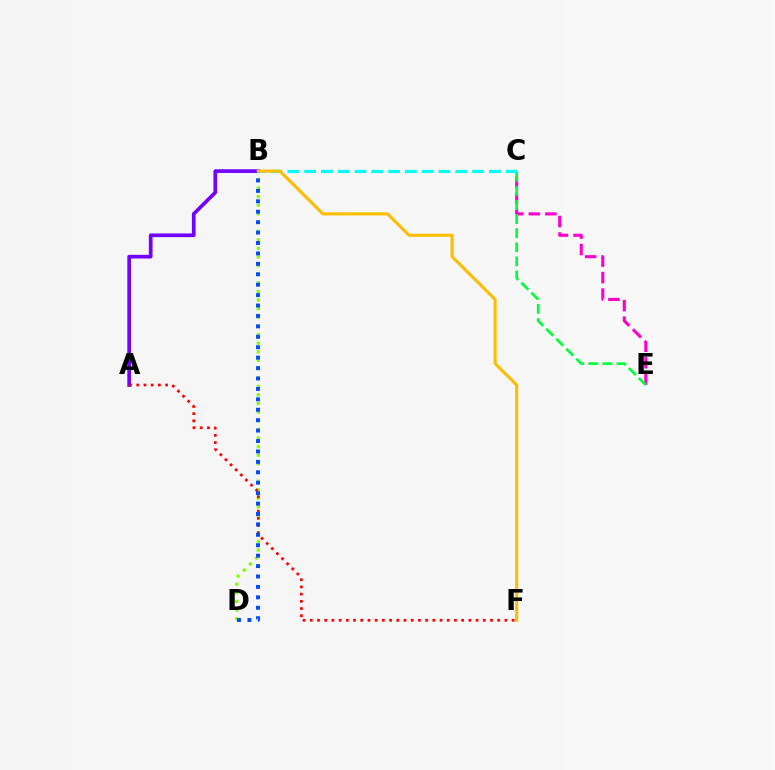{('B', 'D'): [{'color': '#84ff00', 'line_style': 'dotted', 'thickness': 2.34}, {'color': '#004bff', 'line_style': 'dotted', 'thickness': 2.83}], ('A', 'B'): [{'color': '#7200ff', 'line_style': 'solid', 'thickness': 2.65}], ('C', 'E'): [{'color': '#ff00cf', 'line_style': 'dashed', 'thickness': 2.24}, {'color': '#00ff39', 'line_style': 'dashed', 'thickness': 1.92}], ('A', 'F'): [{'color': '#ff0000', 'line_style': 'dotted', 'thickness': 1.96}], ('B', 'C'): [{'color': '#00fff6', 'line_style': 'dashed', 'thickness': 2.28}], ('B', 'F'): [{'color': '#ffbd00', 'line_style': 'solid', 'thickness': 2.23}]}